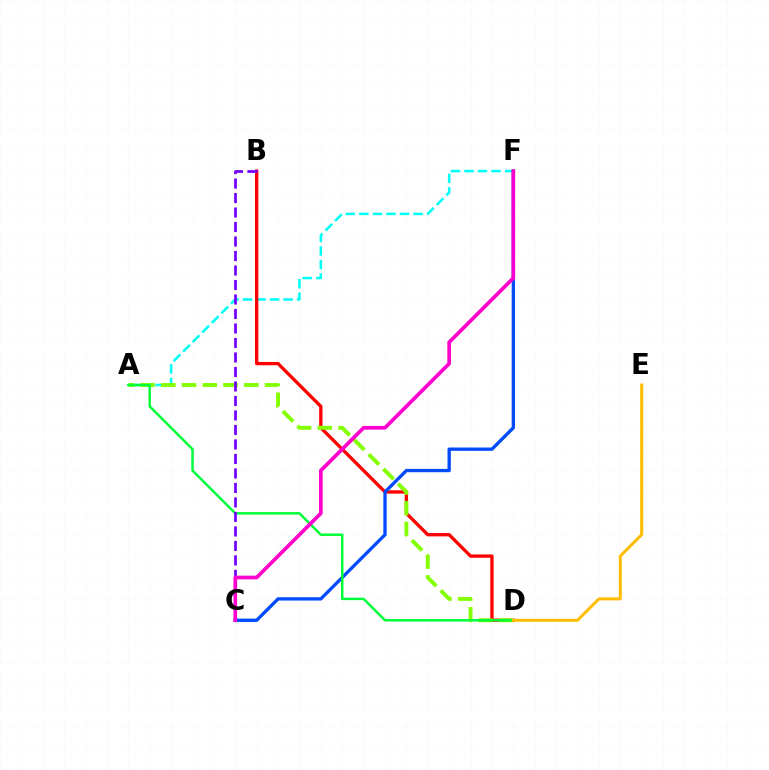{('A', 'F'): [{'color': '#00fff6', 'line_style': 'dashed', 'thickness': 1.84}], ('B', 'D'): [{'color': '#ff0000', 'line_style': 'solid', 'thickness': 2.39}], ('C', 'F'): [{'color': '#004bff', 'line_style': 'solid', 'thickness': 2.39}, {'color': '#ff00cf', 'line_style': 'solid', 'thickness': 2.65}], ('A', 'D'): [{'color': '#84ff00', 'line_style': 'dashed', 'thickness': 2.82}, {'color': '#00ff39', 'line_style': 'solid', 'thickness': 1.78}], ('D', 'E'): [{'color': '#ffbd00', 'line_style': 'solid', 'thickness': 2.15}], ('B', 'C'): [{'color': '#7200ff', 'line_style': 'dashed', 'thickness': 1.97}]}